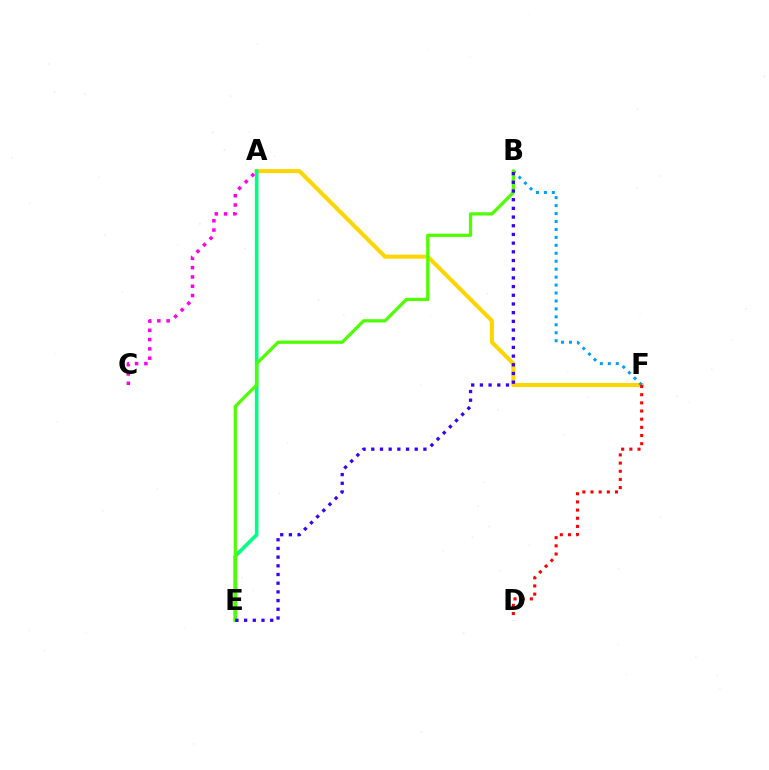{('A', 'F'): [{'color': '#ffd500', 'line_style': 'solid', 'thickness': 2.91}], ('B', 'F'): [{'color': '#009eff', 'line_style': 'dotted', 'thickness': 2.16}], ('D', 'F'): [{'color': '#ff0000', 'line_style': 'dotted', 'thickness': 2.22}], ('A', 'E'): [{'color': '#00ff86', 'line_style': 'solid', 'thickness': 2.6}], ('B', 'E'): [{'color': '#4fff00', 'line_style': 'solid', 'thickness': 2.33}, {'color': '#3700ff', 'line_style': 'dotted', 'thickness': 2.36}], ('A', 'C'): [{'color': '#ff00ed', 'line_style': 'dotted', 'thickness': 2.52}]}